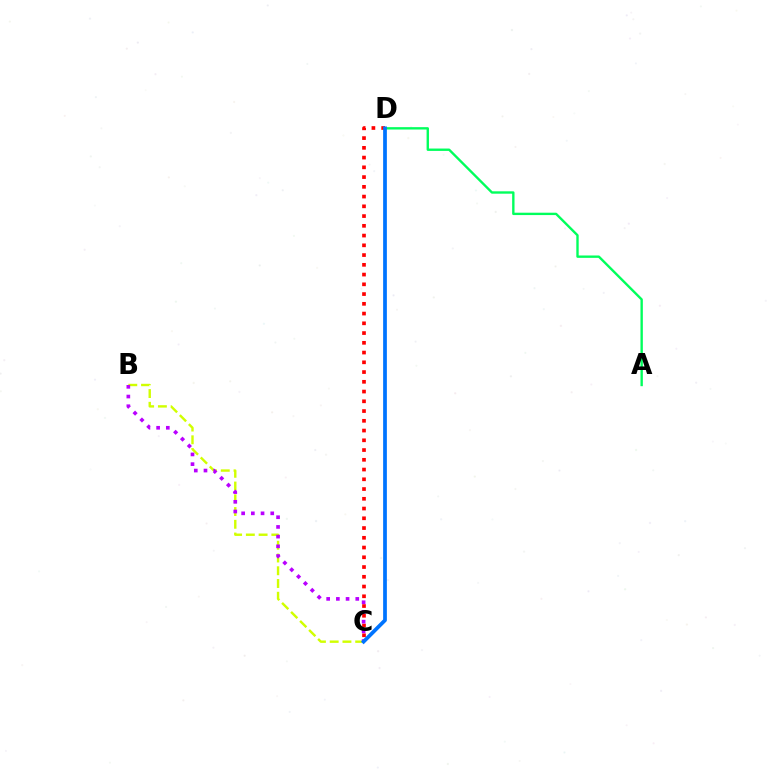{('C', 'D'): [{'color': '#ff0000', 'line_style': 'dotted', 'thickness': 2.65}, {'color': '#0074ff', 'line_style': 'solid', 'thickness': 2.69}], ('A', 'D'): [{'color': '#00ff5c', 'line_style': 'solid', 'thickness': 1.71}], ('B', 'C'): [{'color': '#d1ff00', 'line_style': 'dashed', 'thickness': 1.73}, {'color': '#b900ff', 'line_style': 'dotted', 'thickness': 2.64}]}